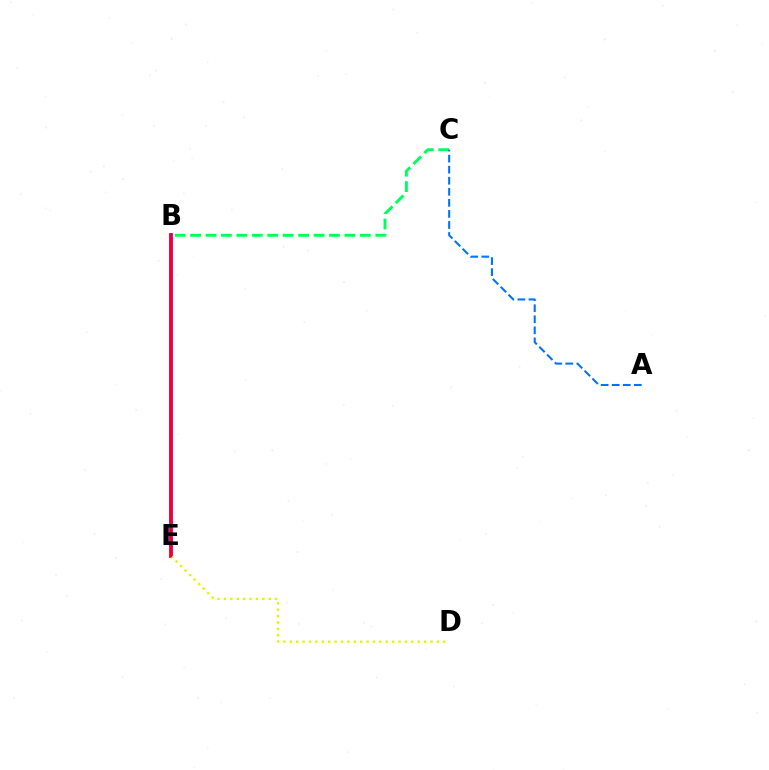{('B', 'E'): [{'color': '#b900ff', 'line_style': 'solid', 'thickness': 2.78}, {'color': '#ff0000', 'line_style': 'solid', 'thickness': 1.8}], ('B', 'C'): [{'color': '#00ff5c', 'line_style': 'dashed', 'thickness': 2.1}], ('D', 'E'): [{'color': '#d1ff00', 'line_style': 'dotted', 'thickness': 1.74}], ('A', 'C'): [{'color': '#0074ff', 'line_style': 'dashed', 'thickness': 1.5}]}